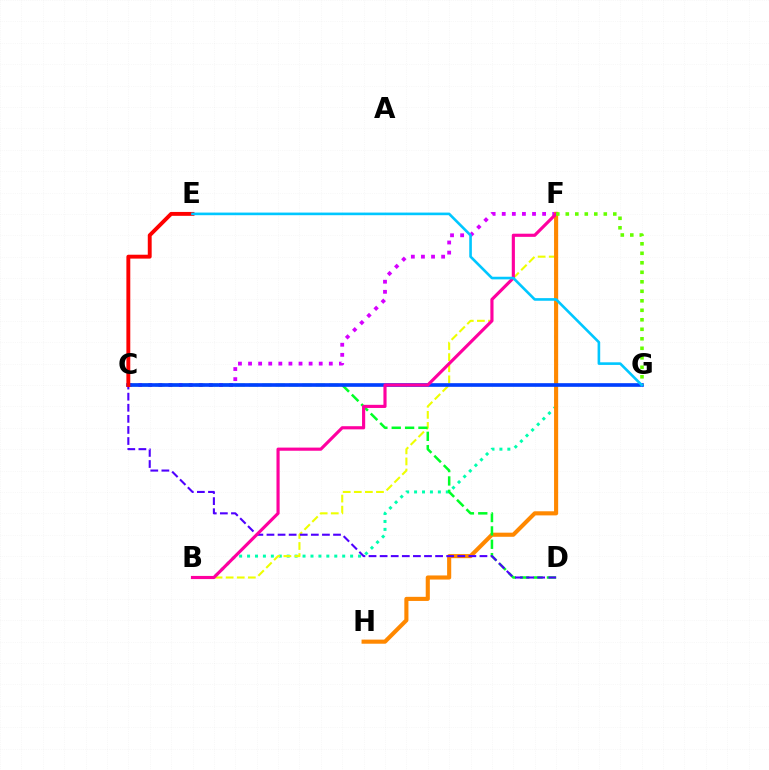{('C', 'F'): [{'color': '#d600ff', 'line_style': 'dotted', 'thickness': 2.74}], ('B', 'F'): [{'color': '#00ffaf', 'line_style': 'dotted', 'thickness': 2.15}, {'color': '#eeff00', 'line_style': 'dashed', 'thickness': 1.51}, {'color': '#ff00a0', 'line_style': 'solid', 'thickness': 2.26}], ('F', 'H'): [{'color': '#ff8800', 'line_style': 'solid', 'thickness': 2.95}], ('C', 'D'): [{'color': '#00ff27', 'line_style': 'dashed', 'thickness': 1.82}, {'color': '#4f00ff', 'line_style': 'dashed', 'thickness': 1.51}], ('C', 'G'): [{'color': '#003fff', 'line_style': 'solid', 'thickness': 2.63}], ('C', 'E'): [{'color': '#ff0000', 'line_style': 'solid', 'thickness': 2.8}], ('F', 'G'): [{'color': '#66ff00', 'line_style': 'dotted', 'thickness': 2.58}], ('E', 'G'): [{'color': '#00c7ff', 'line_style': 'solid', 'thickness': 1.89}]}